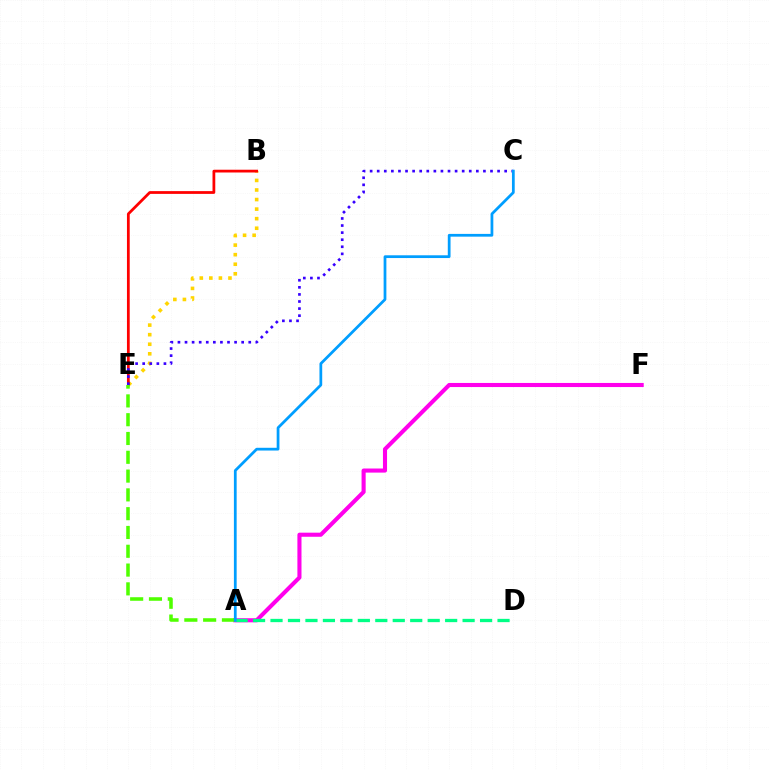{('B', 'E'): [{'color': '#ffd500', 'line_style': 'dotted', 'thickness': 2.6}, {'color': '#ff0000', 'line_style': 'solid', 'thickness': 1.99}], ('A', 'F'): [{'color': '#ff00ed', 'line_style': 'solid', 'thickness': 2.95}], ('A', 'D'): [{'color': '#00ff86', 'line_style': 'dashed', 'thickness': 2.37}], ('C', 'E'): [{'color': '#3700ff', 'line_style': 'dotted', 'thickness': 1.92}], ('A', 'E'): [{'color': '#4fff00', 'line_style': 'dashed', 'thickness': 2.55}], ('A', 'C'): [{'color': '#009eff', 'line_style': 'solid', 'thickness': 1.98}]}